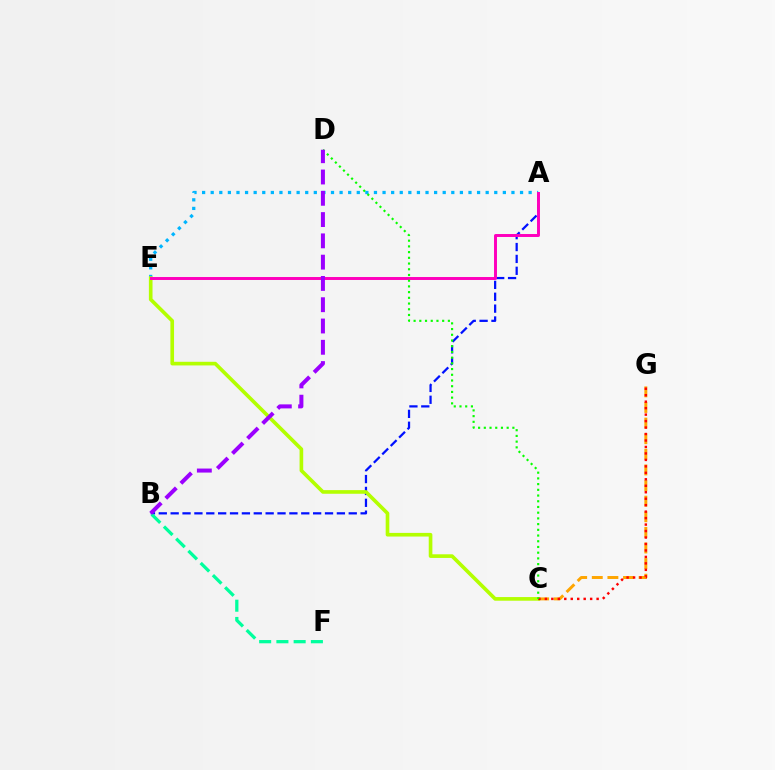{('A', 'B'): [{'color': '#0010ff', 'line_style': 'dashed', 'thickness': 1.61}], ('C', 'G'): [{'color': '#ffa500', 'line_style': 'dashed', 'thickness': 2.12}, {'color': '#ff0000', 'line_style': 'dotted', 'thickness': 1.76}], ('A', 'E'): [{'color': '#00b5ff', 'line_style': 'dotted', 'thickness': 2.33}, {'color': '#ff00bd', 'line_style': 'solid', 'thickness': 2.13}], ('C', 'E'): [{'color': '#b3ff00', 'line_style': 'solid', 'thickness': 2.62}], ('B', 'F'): [{'color': '#00ff9d', 'line_style': 'dashed', 'thickness': 2.34}], ('C', 'D'): [{'color': '#08ff00', 'line_style': 'dotted', 'thickness': 1.55}], ('B', 'D'): [{'color': '#9b00ff', 'line_style': 'dashed', 'thickness': 2.89}]}